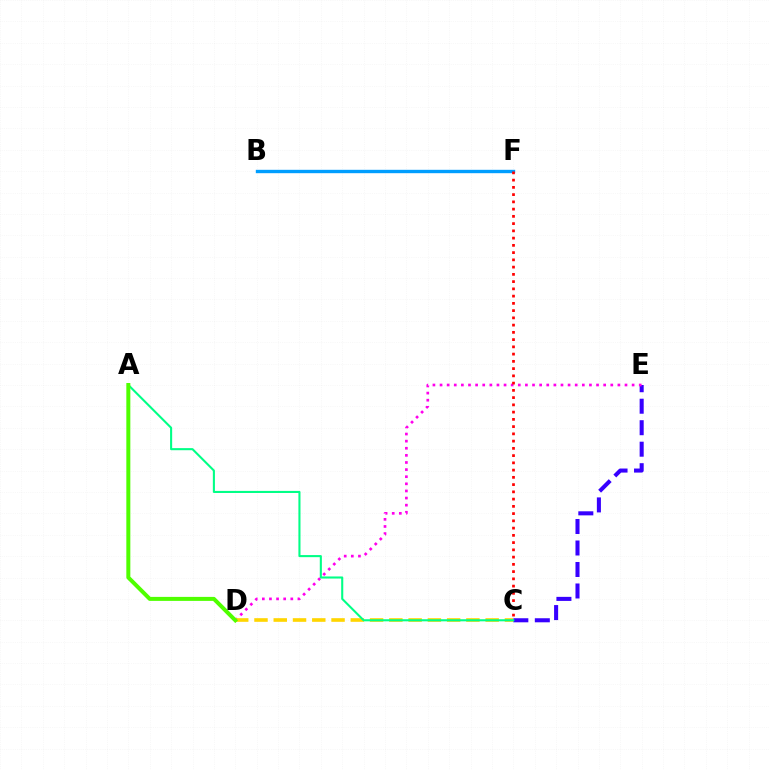{('B', 'F'): [{'color': '#009eff', 'line_style': 'solid', 'thickness': 2.43}], ('C', 'E'): [{'color': '#3700ff', 'line_style': 'dashed', 'thickness': 2.92}], ('D', 'E'): [{'color': '#ff00ed', 'line_style': 'dotted', 'thickness': 1.93}], ('C', 'F'): [{'color': '#ff0000', 'line_style': 'dotted', 'thickness': 1.97}], ('C', 'D'): [{'color': '#ffd500', 'line_style': 'dashed', 'thickness': 2.62}], ('A', 'C'): [{'color': '#00ff86', 'line_style': 'solid', 'thickness': 1.5}], ('A', 'D'): [{'color': '#4fff00', 'line_style': 'solid', 'thickness': 2.88}]}